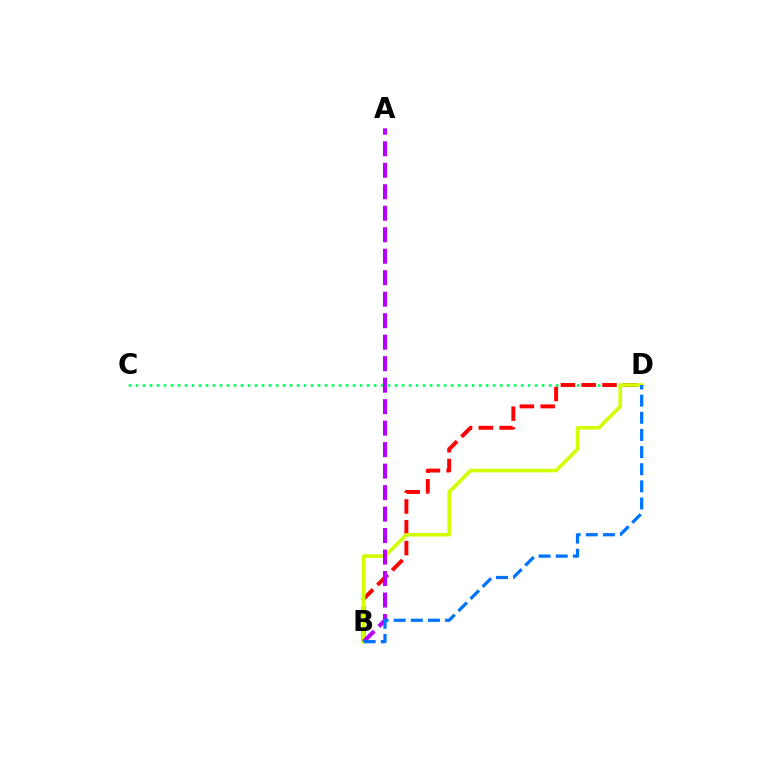{('C', 'D'): [{'color': '#00ff5c', 'line_style': 'dotted', 'thickness': 1.9}], ('B', 'D'): [{'color': '#ff0000', 'line_style': 'dashed', 'thickness': 2.83}, {'color': '#d1ff00', 'line_style': 'solid', 'thickness': 2.59}, {'color': '#0074ff', 'line_style': 'dashed', 'thickness': 2.33}], ('A', 'B'): [{'color': '#b900ff', 'line_style': 'dashed', 'thickness': 2.92}]}